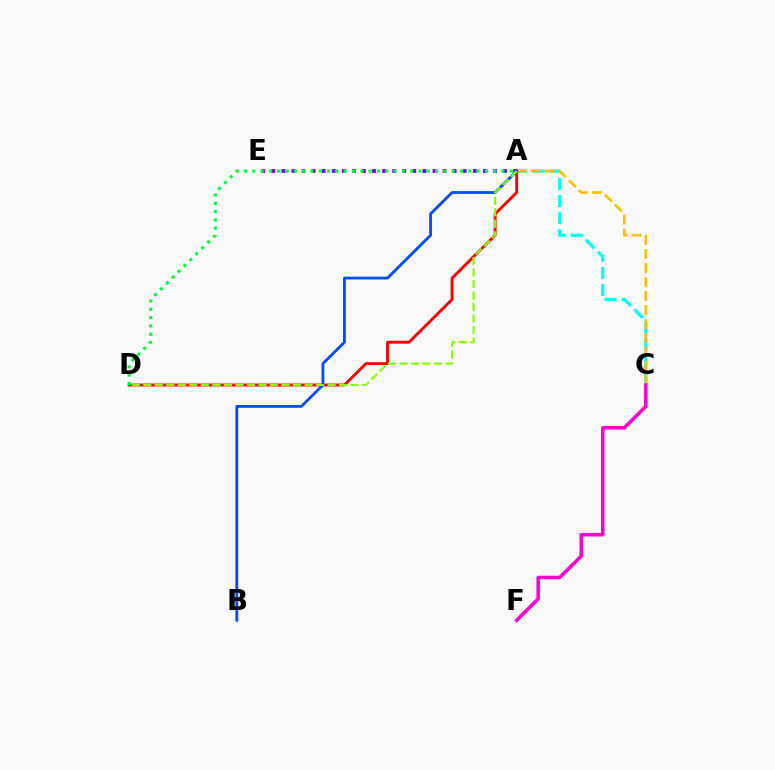{('A', 'D'): [{'color': '#ff0000', 'line_style': 'solid', 'thickness': 2.09}, {'color': '#00ff39', 'line_style': 'dotted', 'thickness': 2.26}, {'color': '#84ff00', 'line_style': 'dashed', 'thickness': 1.57}], ('A', 'C'): [{'color': '#00fff6', 'line_style': 'dashed', 'thickness': 2.32}, {'color': '#ffbd00', 'line_style': 'dashed', 'thickness': 1.9}], ('A', 'E'): [{'color': '#7200ff', 'line_style': 'dotted', 'thickness': 2.74}], ('C', 'F'): [{'color': '#ff00cf', 'line_style': 'solid', 'thickness': 2.55}], ('A', 'B'): [{'color': '#004bff', 'line_style': 'solid', 'thickness': 2.02}]}